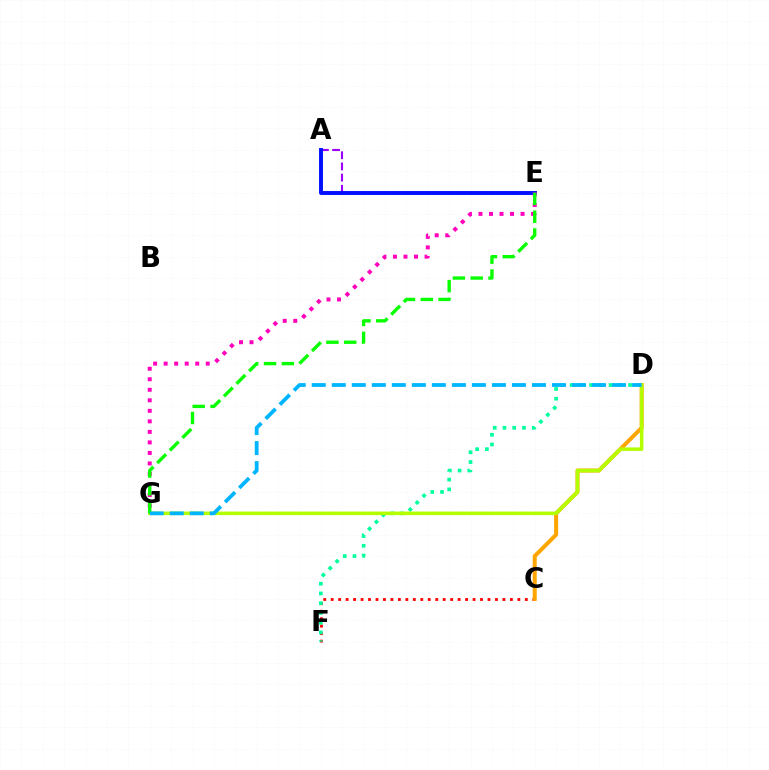{('A', 'E'): [{'color': '#9b00ff', 'line_style': 'dashed', 'thickness': 1.52}, {'color': '#0010ff', 'line_style': 'solid', 'thickness': 2.82}], ('C', 'F'): [{'color': '#ff0000', 'line_style': 'dotted', 'thickness': 2.03}], ('D', 'F'): [{'color': '#00ff9d', 'line_style': 'dotted', 'thickness': 2.65}], ('E', 'G'): [{'color': '#ff00bd', 'line_style': 'dotted', 'thickness': 2.86}, {'color': '#08ff00', 'line_style': 'dashed', 'thickness': 2.42}], ('C', 'D'): [{'color': '#ffa500', 'line_style': 'solid', 'thickness': 2.89}], ('D', 'G'): [{'color': '#b3ff00', 'line_style': 'solid', 'thickness': 2.55}, {'color': '#00b5ff', 'line_style': 'dashed', 'thickness': 2.72}]}